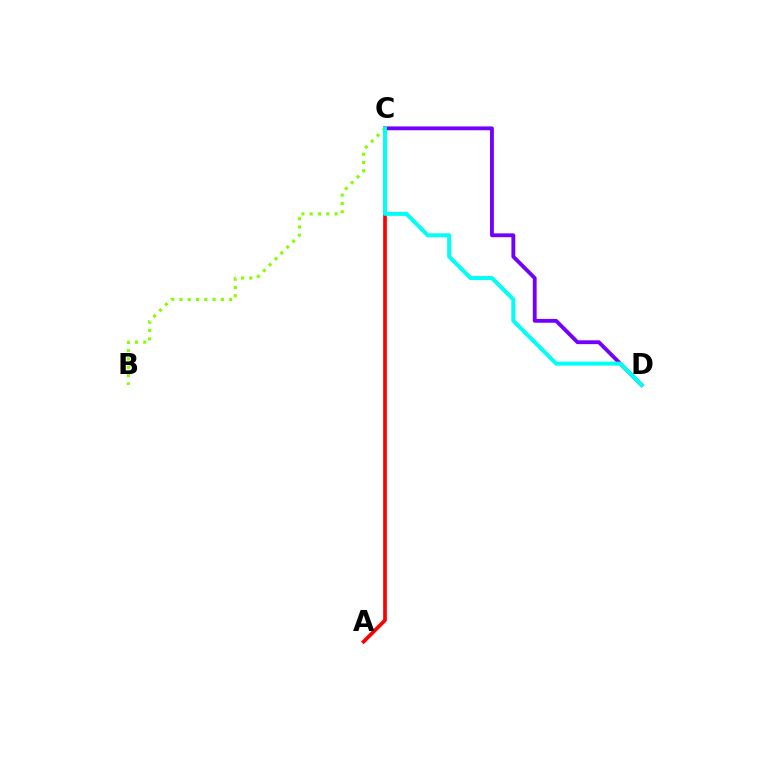{('B', 'C'): [{'color': '#84ff00', 'line_style': 'dotted', 'thickness': 2.25}], ('C', 'D'): [{'color': '#7200ff', 'line_style': 'solid', 'thickness': 2.76}, {'color': '#00fff6', 'line_style': 'solid', 'thickness': 2.89}], ('A', 'C'): [{'color': '#ff0000', 'line_style': 'solid', 'thickness': 2.66}]}